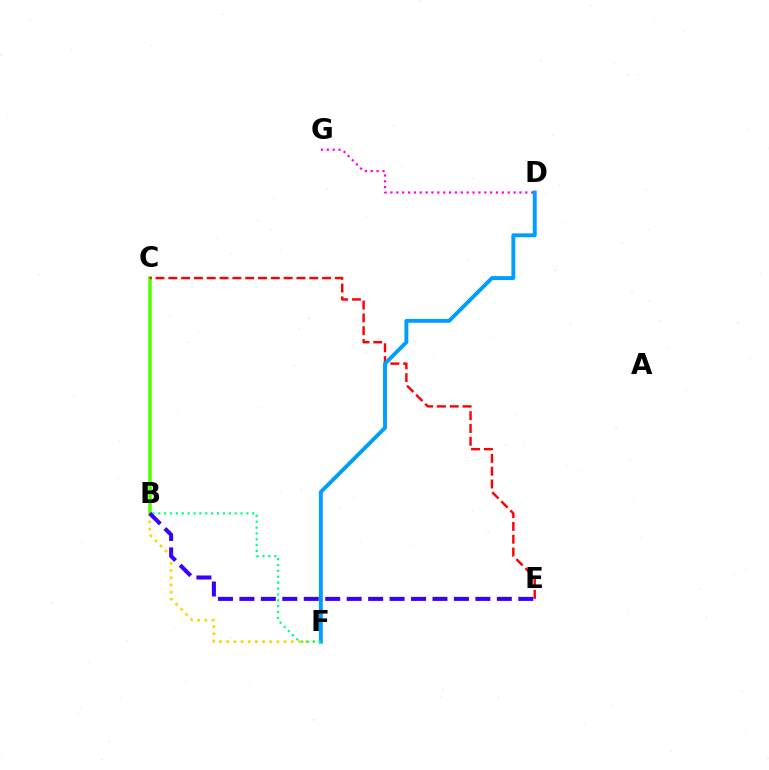{('B', 'C'): [{'color': '#4fff00', 'line_style': 'solid', 'thickness': 2.53}], ('B', 'F'): [{'color': '#ffd500', 'line_style': 'dotted', 'thickness': 1.95}, {'color': '#00ff86', 'line_style': 'dotted', 'thickness': 1.6}], ('D', 'G'): [{'color': '#ff00ed', 'line_style': 'dotted', 'thickness': 1.59}], ('C', 'E'): [{'color': '#ff0000', 'line_style': 'dashed', 'thickness': 1.74}], ('D', 'F'): [{'color': '#009eff', 'line_style': 'solid', 'thickness': 2.81}], ('B', 'E'): [{'color': '#3700ff', 'line_style': 'dashed', 'thickness': 2.91}]}